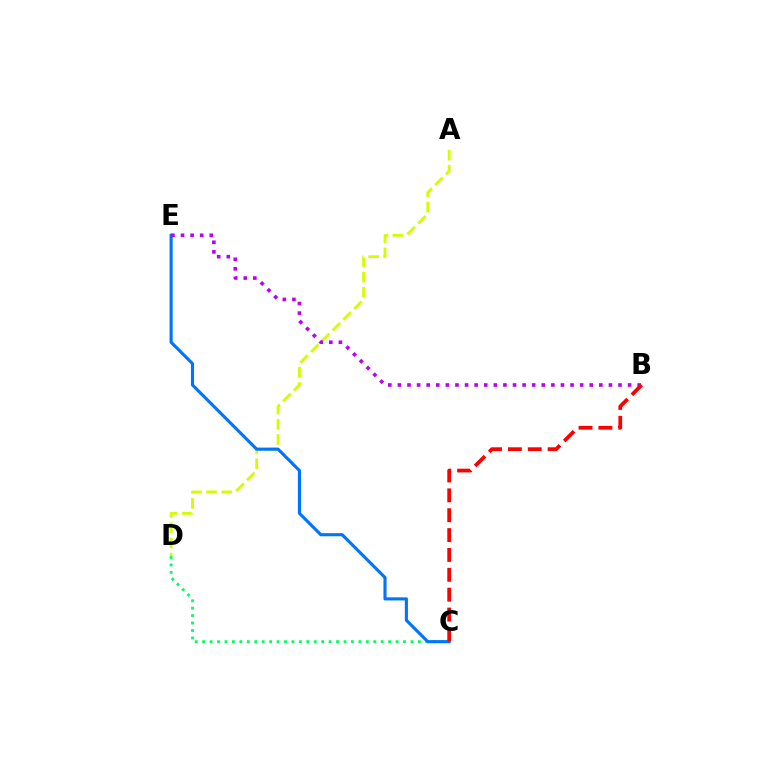{('A', 'D'): [{'color': '#d1ff00', 'line_style': 'dashed', 'thickness': 2.07}], ('C', 'D'): [{'color': '#00ff5c', 'line_style': 'dotted', 'thickness': 2.02}], ('C', 'E'): [{'color': '#0074ff', 'line_style': 'solid', 'thickness': 2.24}], ('B', 'E'): [{'color': '#b900ff', 'line_style': 'dotted', 'thickness': 2.61}], ('B', 'C'): [{'color': '#ff0000', 'line_style': 'dashed', 'thickness': 2.7}]}